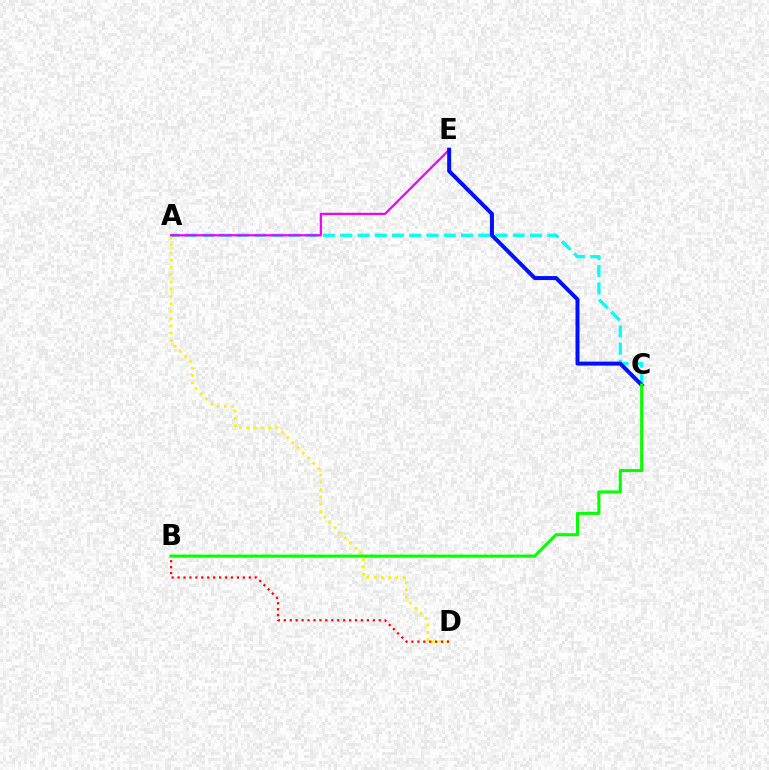{('A', 'C'): [{'color': '#00fff6', 'line_style': 'dashed', 'thickness': 2.34}], ('A', 'D'): [{'color': '#fcf500', 'line_style': 'dotted', 'thickness': 1.99}], ('A', 'E'): [{'color': '#ee00ff', 'line_style': 'solid', 'thickness': 1.59}], ('C', 'E'): [{'color': '#0010ff', 'line_style': 'solid', 'thickness': 2.88}], ('B', 'D'): [{'color': '#ff0000', 'line_style': 'dotted', 'thickness': 1.61}], ('B', 'C'): [{'color': '#08ff00', 'line_style': 'solid', 'thickness': 2.21}]}